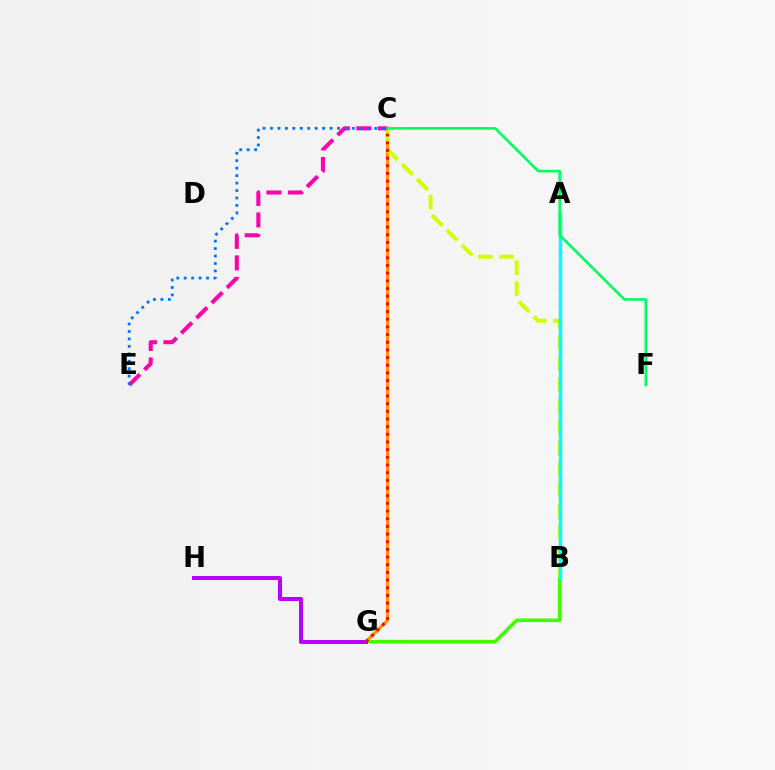{('B', 'G'): [{'color': '#3dff00', 'line_style': 'solid', 'thickness': 2.6}], ('C', 'G'): [{'color': '#ff9400', 'line_style': 'solid', 'thickness': 2.37}, {'color': '#ff0000', 'line_style': 'dotted', 'thickness': 2.08}], ('B', 'C'): [{'color': '#d1ff00', 'line_style': 'dashed', 'thickness': 2.86}], ('G', 'H'): [{'color': '#b900ff', 'line_style': 'solid', 'thickness': 2.86}], ('A', 'B'): [{'color': '#2500ff', 'line_style': 'dashed', 'thickness': 2.22}, {'color': '#00fff6', 'line_style': 'solid', 'thickness': 2.48}], ('C', 'E'): [{'color': '#ff00ac', 'line_style': 'dashed', 'thickness': 2.92}, {'color': '#0074ff', 'line_style': 'dotted', 'thickness': 2.02}], ('C', 'F'): [{'color': '#00ff5c', 'line_style': 'solid', 'thickness': 1.87}]}